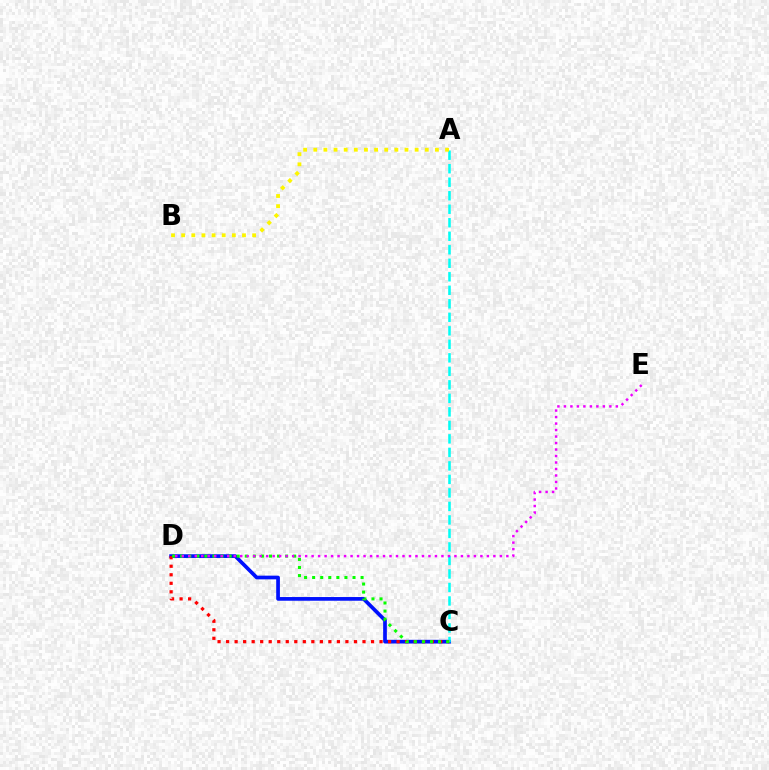{('C', 'D'): [{'color': '#0010ff', 'line_style': 'solid', 'thickness': 2.66}, {'color': '#ff0000', 'line_style': 'dotted', 'thickness': 2.32}, {'color': '#08ff00', 'line_style': 'dotted', 'thickness': 2.19}], ('A', 'C'): [{'color': '#00fff6', 'line_style': 'dashed', 'thickness': 1.84}], ('A', 'B'): [{'color': '#fcf500', 'line_style': 'dotted', 'thickness': 2.75}], ('D', 'E'): [{'color': '#ee00ff', 'line_style': 'dotted', 'thickness': 1.76}]}